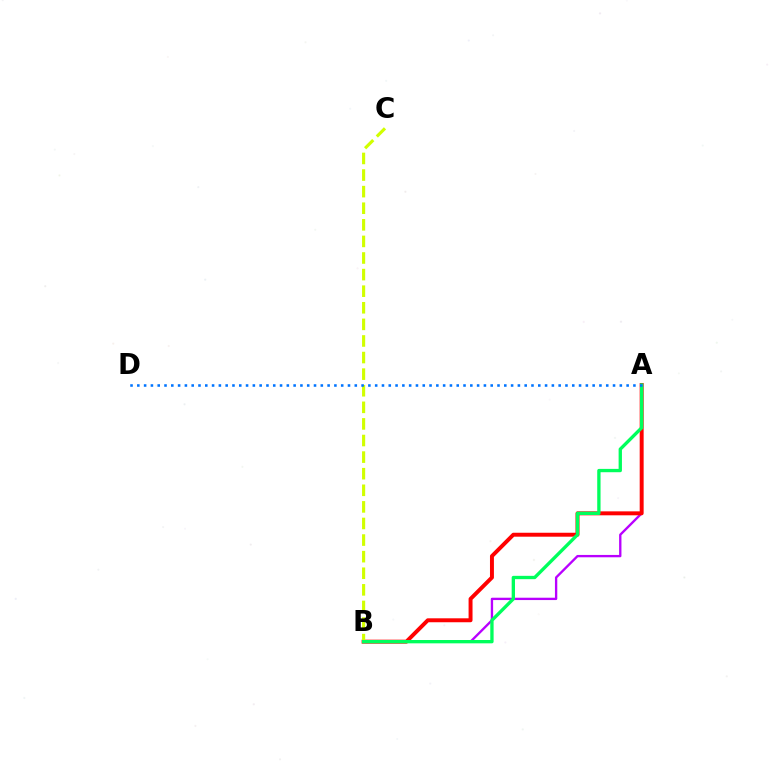{('A', 'B'): [{'color': '#b900ff', 'line_style': 'solid', 'thickness': 1.69}, {'color': '#ff0000', 'line_style': 'solid', 'thickness': 2.84}, {'color': '#00ff5c', 'line_style': 'solid', 'thickness': 2.4}], ('B', 'C'): [{'color': '#d1ff00', 'line_style': 'dashed', 'thickness': 2.25}], ('A', 'D'): [{'color': '#0074ff', 'line_style': 'dotted', 'thickness': 1.85}]}